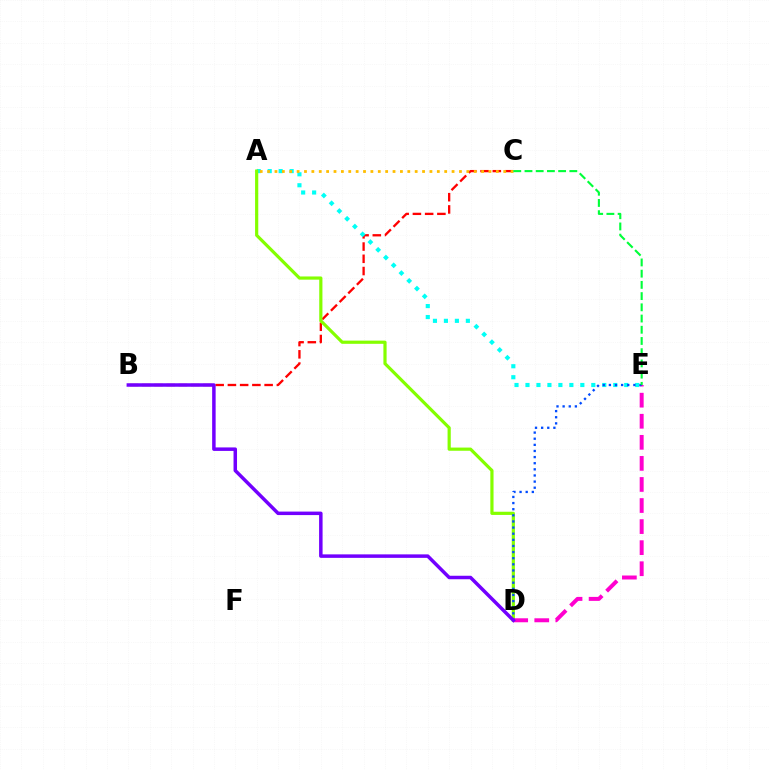{('B', 'C'): [{'color': '#ff0000', 'line_style': 'dashed', 'thickness': 1.66}], ('A', 'E'): [{'color': '#00fff6', 'line_style': 'dotted', 'thickness': 2.98}], ('A', 'D'): [{'color': '#84ff00', 'line_style': 'solid', 'thickness': 2.3}], ('D', 'E'): [{'color': '#ff00cf', 'line_style': 'dashed', 'thickness': 2.86}, {'color': '#004bff', 'line_style': 'dotted', 'thickness': 1.66}], ('A', 'C'): [{'color': '#ffbd00', 'line_style': 'dotted', 'thickness': 2.0}], ('C', 'E'): [{'color': '#00ff39', 'line_style': 'dashed', 'thickness': 1.52}], ('B', 'D'): [{'color': '#7200ff', 'line_style': 'solid', 'thickness': 2.51}]}